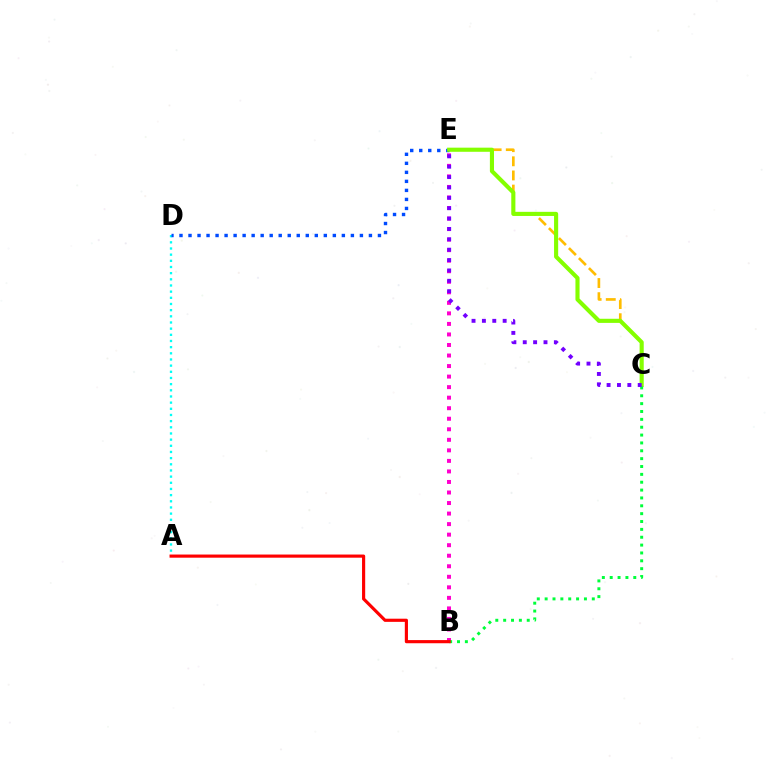{('A', 'D'): [{'color': '#00fff6', 'line_style': 'dotted', 'thickness': 1.68}], ('C', 'E'): [{'color': '#ffbd00', 'line_style': 'dashed', 'thickness': 1.92}, {'color': '#84ff00', 'line_style': 'solid', 'thickness': 2.96}, {'color': '#7200ff', 'line_style': 'dotted', 'thickness': 2.82}], ('B', 'E'): [{'color': '#ff00cf', 'line_style': 'dotted', 'thickness': 2.86}], ('D', 'E'): [{'color': '#004bff', 'line_style': 'dotted', 'thickness': 2.45}], ('B', 'C'): [{'color': '#00ff39', 'line_style': 'dotted', 'thickness': 2.14}], ('A', 'B'): [{'color': '#ff0000', 'line_style': 'solid', 'thickness': 2.27}]}